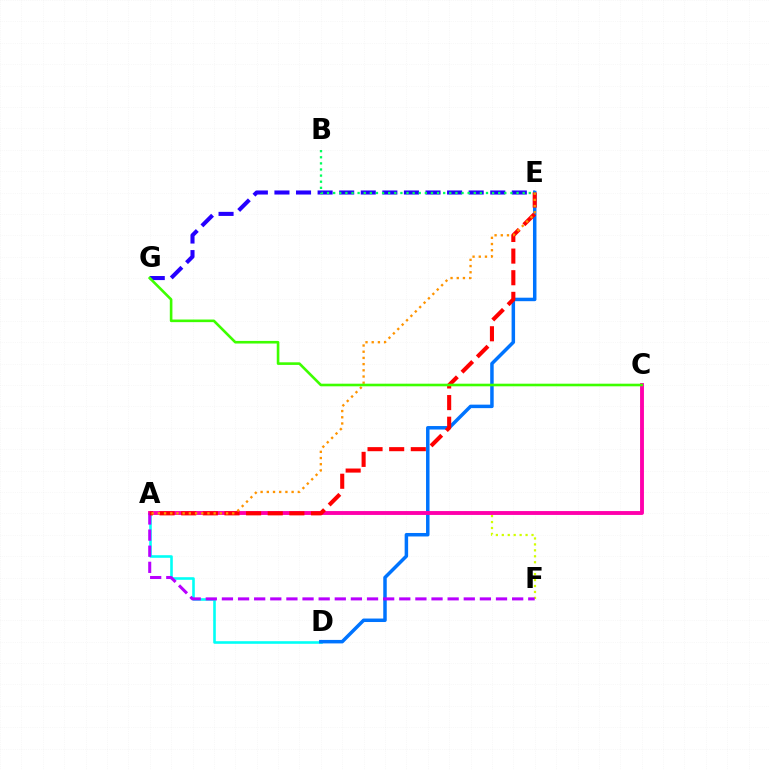{('A', 'D'): [{'color': '#00fff6', 'line_style': 'solid', 'thickness': 1.87}], ('E', 'G'): [{'color': '#2500ff', 'line_style': 'dashed', 'thickness': 2.93}], ('D', 'E'): [{'color': '#0074ff', 'line_style': 'solid', 'thickness': 2.51}], ('A', 'F'): [{'color': '#d1ff00', 'line_style': 'dotted', 'thickness': 1.61}, {'color': '#b900ff', 'line_style': 'dashed', 'thickness': 2.19}], ('A', 'C'): [{'color': '#ff00ac', 'line_style': 'solid', 'thickness': 2.79}], ('A', 'E'): [{'color': '#ff0000', 'line_style': 'dashed', 'thickness': 2.94}, {'color': '#ff9400', 'line_style': 'dotted', 'thickness': 1.68}], ('C', 'G'): [{'color': '#3dff00', 'line_style': 'solid', 'thickness': 1.88}], ('B', 'E'): [{'color': '#00ff5c', 'line_style': 'dotted', 'thickness': 1.66}]}